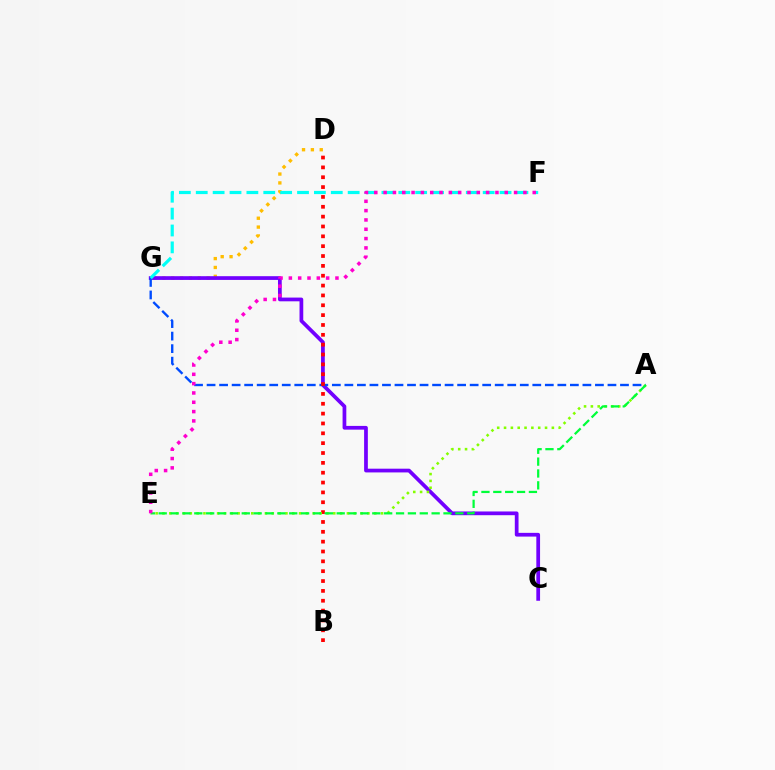{('D', 'G'): [{'color': '#ffbd00', 'line_style': 'dotted', 'thickness': 2.41}], ('C', 'G'): [{'color': '#7200ff', 'line_style': 'solid', 'thickness': 2.69}], ('A', 'G'): [{'color': '#004bff', 'line_style': 'dashed', 'thickness': 1.7}], ('B', 'D'): [{'color': '#ff0000', 'line_style': 'dotted', 'thickness': 2.68}], ('A', 'E'): [{'color': '#84ff00', 'line_style': 'dotted', 'thickness': 1.86}, {'color': '#00ff39', 'line_style': 'dashed', 'thickness': 1.61}], ('F', 'G'): [{'color': '#00fff6', 'line_style': 'dashed', 'thickness': 2.29}], ('E', 'F'): [{'color': '#ff00cf', 'line_style': 'dotted', 'thickness': 2.53}]}